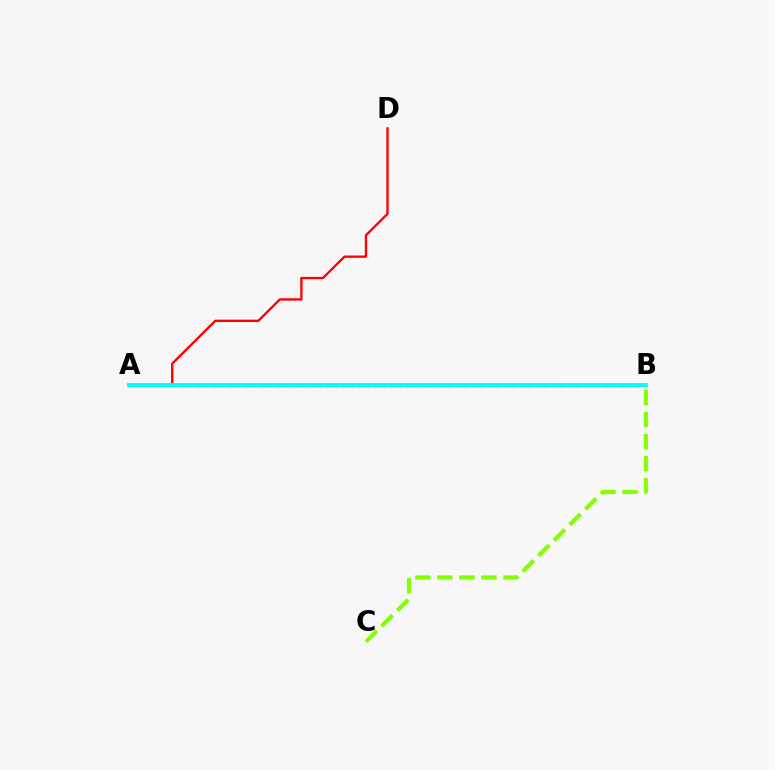{('B', 'C'): [{'color': '#84ff00', 'line_style': 'dashed', 'thickness': 2.99}], ('A', 'B'): [{'color': '#7200ff', 'line_style': 'dashed', 'thickness': 2.21}, {'color': '#00fff6', 'line_style': 'solid', 'thickness': 2.81}], ('A', 'D'): [{'color': '#ff0000', 'line_style': 'solid', 'thickness': 1.69}]}